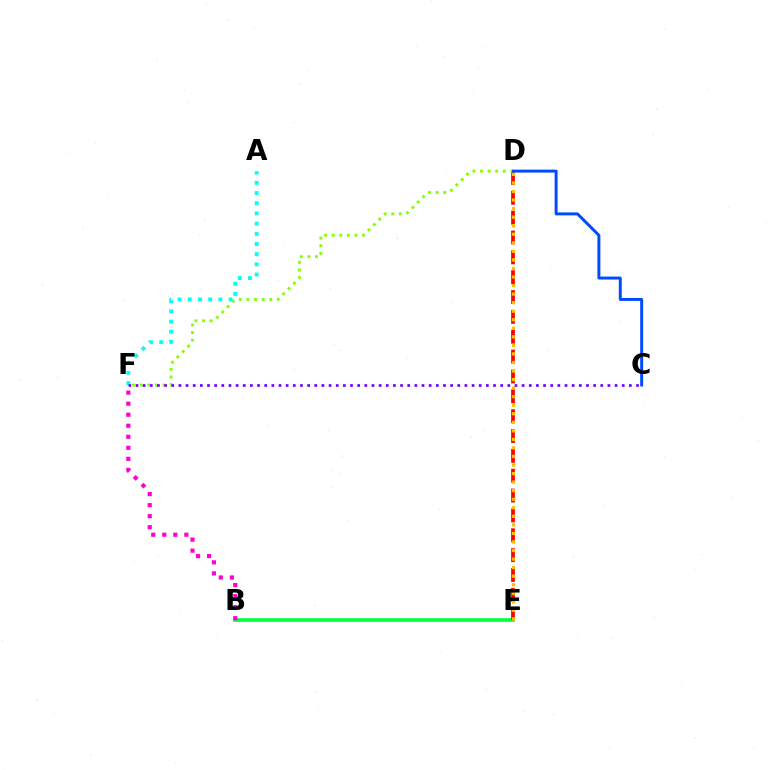{('B', 'E'): [{'color': '#00ff39', 'line_style': 'solid', 'thickness': 2.59}], ('D', 'E'): [{'color': '#ff0000', 'line_style': 'dashed', 'thickness': 2.7}, {'color': '#ffbd00', 'line_style': 'dotted', 'thickness': 2.32}], ('D', 'F'): [{'color': '#84ff00', 'line_style': 'dotted', 'thickness': 2.07}], ('B', 'F'): [{'color': '#ff00cf', 'line_style': 'dotted', 'thickness': 3.0}], ('A', 'F'): [{'color': '#00fff6', 'line_style': 'dotted', 'thickness': 2.77}], ('C', 'D'): [{'color': '#004bff', 'line_style': 'solid', 'thickness': 2.12}], ('C', 'F'): [{'color': '#7200ff', 'line_style': 'dotted', 'thickness': 1.94}]}